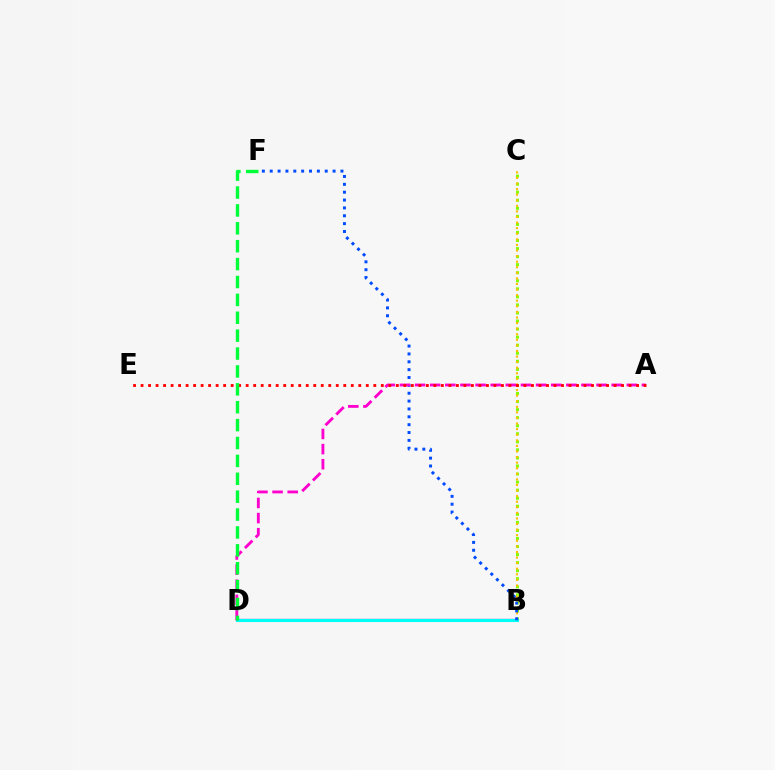{('B', 'D'): [{'color': '#7200ff', 'line_style': 'solid', 'thickness': 1.6}, {'color': '#00fff6', 'line_style': 'solid', 'thickness': 2.23}], ('B', 'C'): [{'color': '#84ff00', 'line_style': 'dotted', 'thickness': 2.19}, {'color': '#ffbd00', 'line_style': 'dotted', 'thickness': 1.52}], ('B', 'F'): [{'color': '#004bff', 'line_style': 'dotted', 'thickness': 2.14}], ('A', 'D'): [{'color': '#ff00cf', 'line_style': 'dashed', 'thickness': 2.05}], ('A', 'E'): [{'color': '#ff0000', 'line_style': 'dotted', 'thickness': 2.04}], ('D', 'F'): [{'color': '#00ff39', 'line_style': 'dashed', 'thickness': 2.43}]}